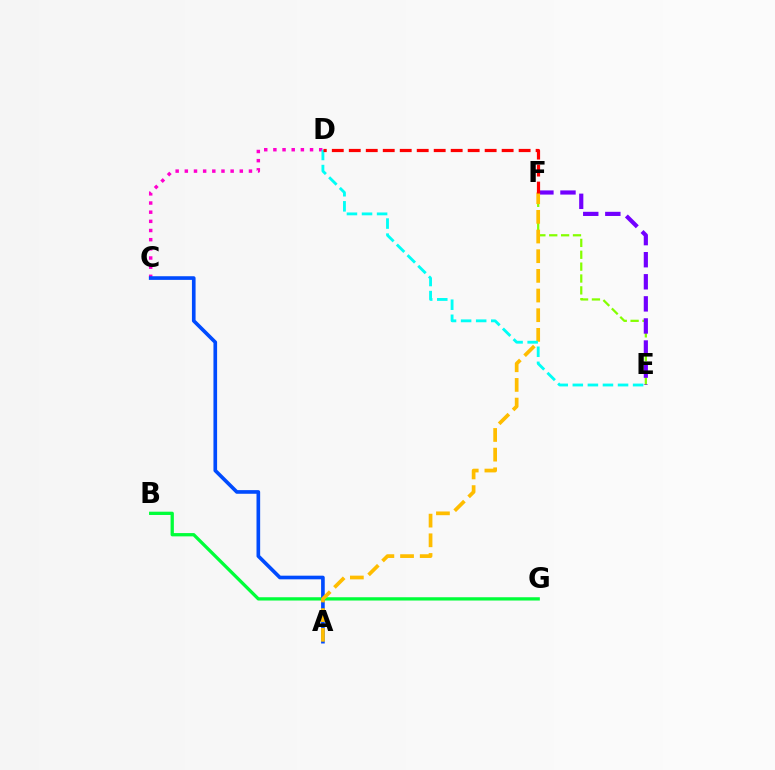{('C', 'D'): [{'color': '#ff00cf', 'line_style': 'dotted', 'thickness': 2.49}], ('E', 'F'): [{'color': '#84ff00', 'line_style': 'dashed', 'thickness': 1.61}, {'color': '#7200ff', 'line_style': 'dashed', 'thickness': 3.0}], ('B', 'G'): [{'color': '#00ff39', 'line_style': 'solid', 'thickness': 2.37}], ('A', 'C'): [{'color': '#004bff', 'line_style': 'solid', 'thickness': 2.63}], ('A', 'F'): [{'color': '#ffbd00', 'line_style': 'dashed', 'thickness': 2.67}], ('D', 'E'): [{'color': '#00fff6', 'line_style': 'dashed', 'thickness': 2.05}], ('D', 'F'): [{'color': '#ff0000', 'line_style': 'dashed', 'thickness': 2.31}]}